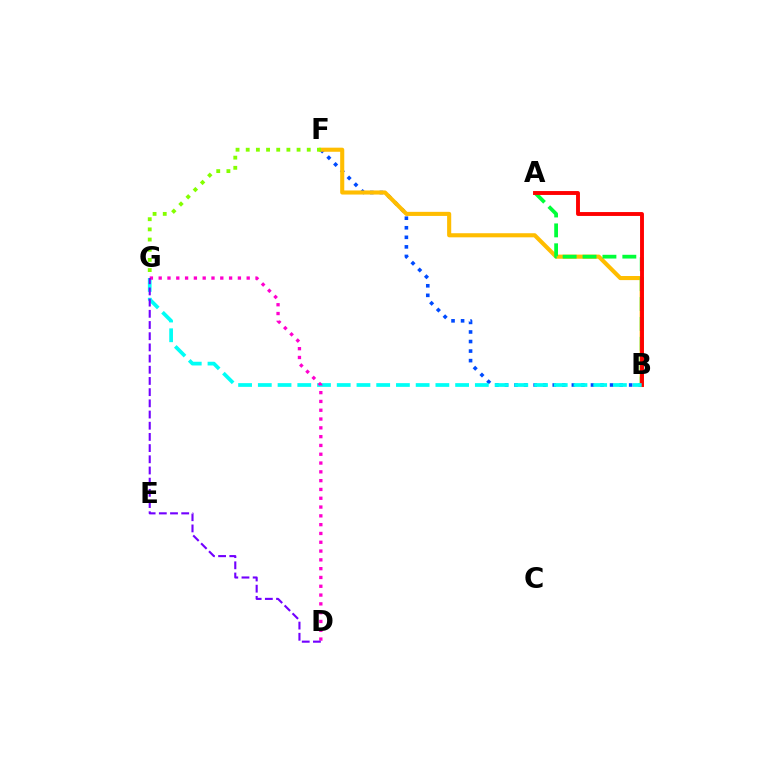{('B', 'F'): [{'color': '#004bff', 'line_style': 'dotted', 'thickness': 2.6}, {'color': '#ffbd00', 'line_style': 'solid', 'thickness': 2.95}], ('A', 'B'): [{'color': '#00ff39', 'line_style': 'dashed', 'thickness': 2.7}, {'color': '#ff0000', 'line_style': 'solid', 'thickness': 2.8}], ('B', 'G'): [{'color': '#00fff6', 'line_style': 'dashed', 'thickness': 2.68}], ('D', 'G'): [{'color': '#ff00cf', 'line_style': 'dotted', 'thickness': 2.39}, {'color': '#7200ff', 'line_style': 'dashed', 'thickness': 1.52}], ('F', 'G'): [{'color': '#84ff00', 'line_style': 'dotted', 'thickness': 2.76}]}